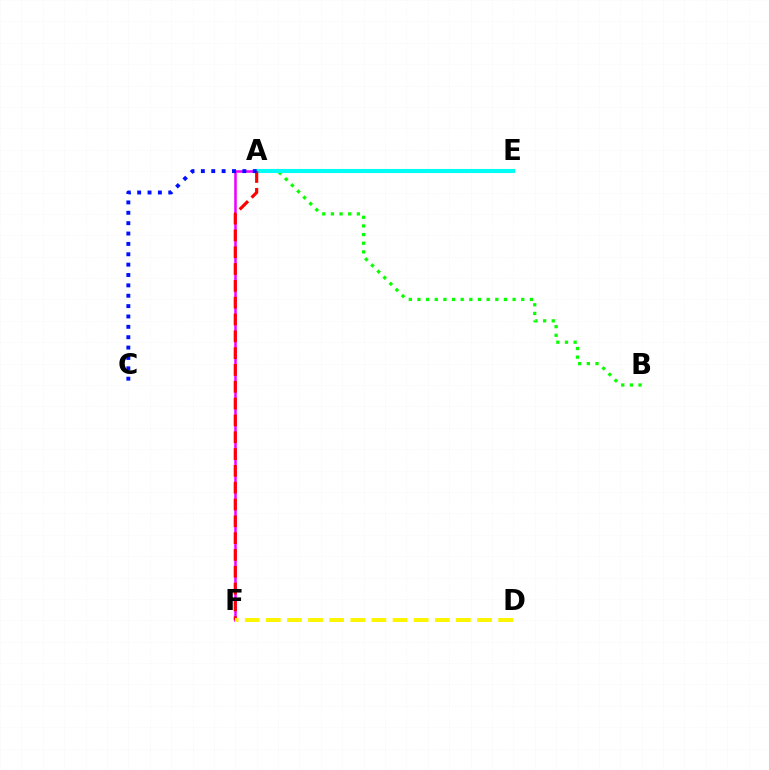{('A', 'F'): [{'color': '#ee00ff', 'line_style': 'solid', 'thickness': 1.83}, {'color': '#ff0000', 'line_style': 'dashed', 'thickness': 2.28}], ('A', 'B'): [{'color': '#08ff00', 'line_style': 'dotted', 'thickness': 2.35}], ('A', 'E'): [{'color': '#00fff6', 'line_style': 'solid', 'thickness': 2.94}], ('A', 'C'): [{'color': '#0010ff', 'line_style': 'dotted', 'thickness': 2.82}], ('D', 'F'): [{'color': '#fcf500', 'line_style': 'dashed', 'thickness': 2.87}]}